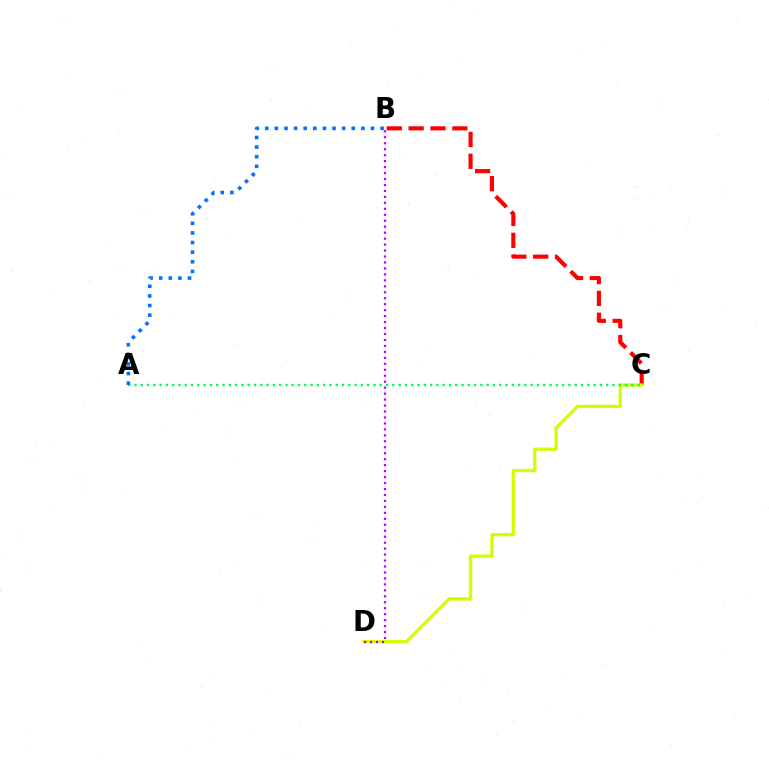{('B', 'C'): [{'color': '#ff0000', 'line_style': 'dashed', 'thickness': 2.97}], ('C', 'D'): [{'color': '#d1ff00', 'line_style': 'solid', 'thickness': 2.37}], ('A', 'C'): [{'color': '#00ff5c', 'line_style': 'dotted', 'thickness': 1.71}], ('B', 'D'): [{'color': '#b900ff', 'line_style': 'dotted', 'thickness': 1.62}], ('A', 'B'): [{'color': '#0074ff', 'line_style': 'dotted', 'thickness': 2.61}]}